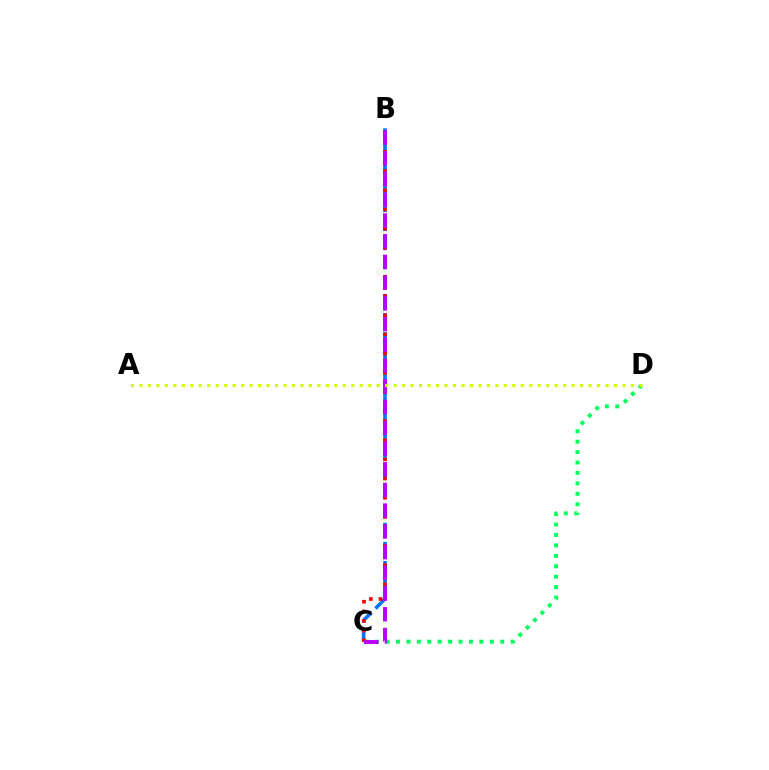{('C', 'D'): [{'color': '#00ff5c', 'line_style': 'dotted', 'thickness': 2.83}], ('B', 'C'): [{'color': '#0074ff', 'line_style': 'dashed', 'thickness': 2.59}, {'color': '#ff0000', 'line_style': 'dotted', 'thickness': 2.61}, {'color': '#b900ff', 'line_style': 'dashed', 'thickness': 2.82}], ('A', 'D'): [{'color': '#d1ff00', 'line_style': 'dotted', 'thickness': 2.3}]}